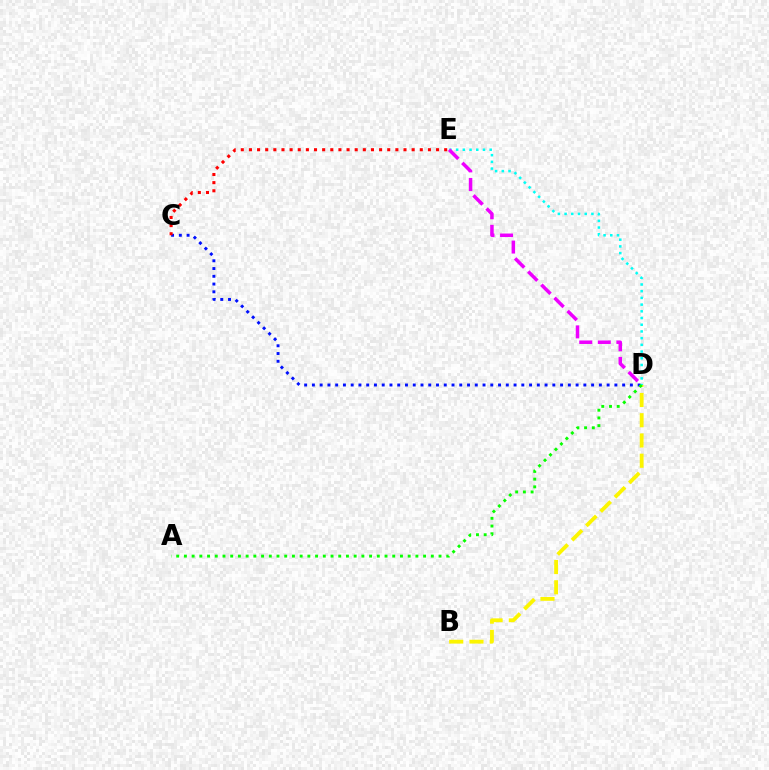{('C', 'D'): [{'color': '#0010ff', 'line_style': 'dotted', 'thickness': 2.11}], ('D', 'E'): [{'color': '#00fff6', 'line_style': 'dotted', 'thickness': 1.82}, {'color': '#ee00ff', 'line_style': 'dashed', 'thickness': 2.52}], ('C', 'E'): [{'color': '#ff0000', 'line_style': 'dotted', 'thickness': 2.21}], ('B', 'D'): [{'color': '#fcf500', 'line_style': 'dashed', 'thickness': 2.75}], ('A', 'D'): [{'color': '#08ff00', 'line_style': 'dotted', 'thickness': 2.1}]}